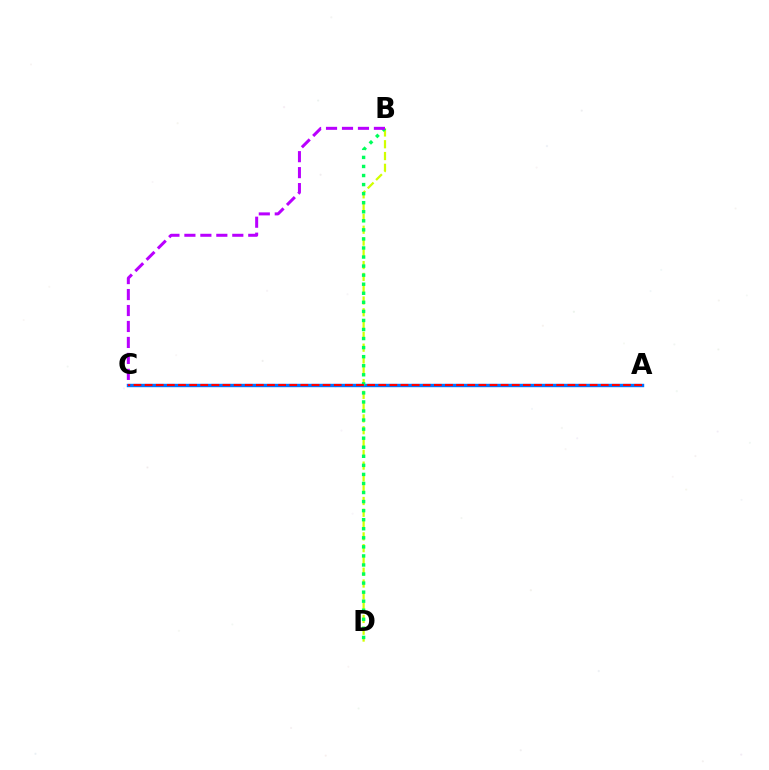{('B', 'D'): [{'color': '#d1ff00', 'line_style': 'dashed', 'thickness': 1.6}, {'color': '#00ff5c', 'line_style': 'dotted', 'thickness': 2.46}], ('A', 'C'): [{'color': '#0074ff', 'line_style': 'solid', 'thickness': 2.45}, {'color': '#ff0000', 'line_style': 'dashed', 'thickness': 1.51}], ('B', 'C'): [{'color': '#b900ff', 'line_style': 'dashed', 'thickness': 2.17}]}